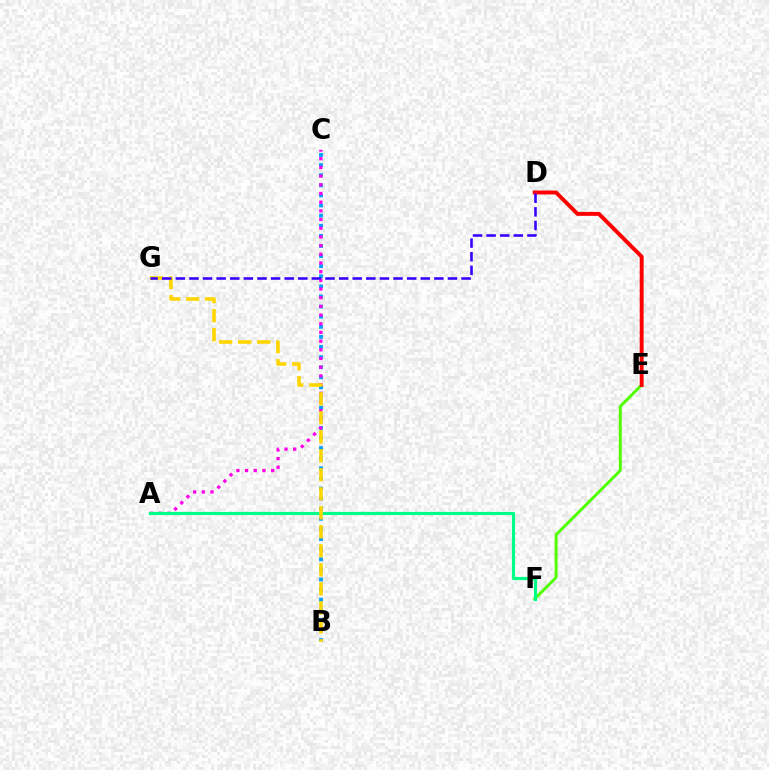{('E', 'F'): [{'color': '#4fff00', 'line_style': 'solid', 'thickness': 2.12}], ('B', 'C'): [{'color': '#009eff', 'line_style': 'dotted', 'thickness': 2.75}], ('A', 'C'): [{'color': '#ff00ed', 'line_style': 'dotted', 'thickness': 2.36}], ('A', 'F'): [{'color': '#00ff86', 'line_style': 'solid', 'thickness': 2.27}], ('D', 'E'): [{'color': '#ff0000', 'line_style': 'solid', 'thickness': 2.82}], ('B', 'G'): [{'color': '#ffd500', 'line_style': 'dashed', 'thickness': 2.58}], ('D', 'G'): [{'color': '#3700ff', 'line_style': 'dashed', 'thickness': 1.85}]}